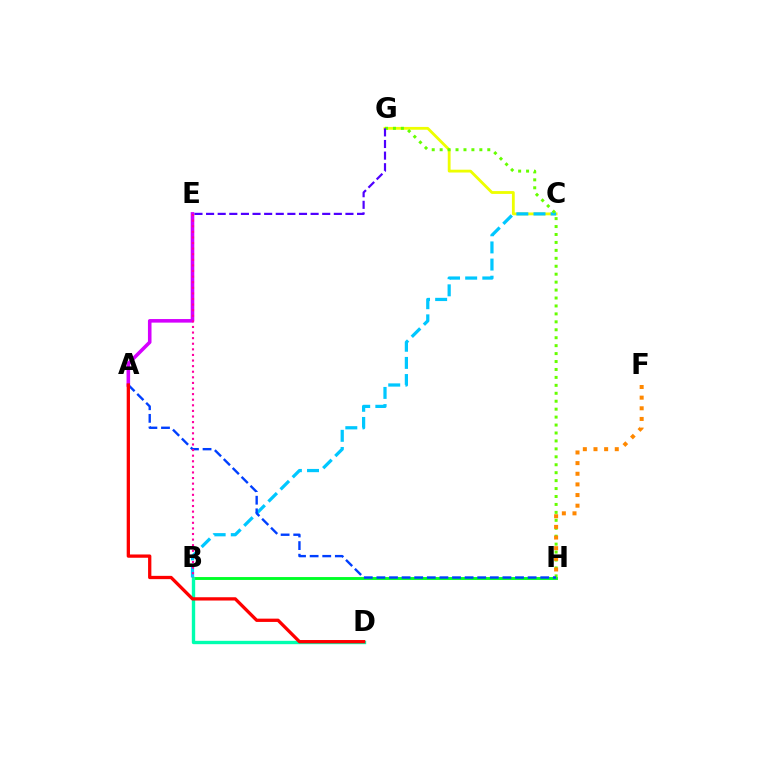{('C', 'G'): [{'color': '#eeff00', 'line_style': 'solid', 'thickness': 2.03}], ('B', 'C'): [{'color': '#00c7ff', 'line_style': 'dashed', 'thickness': 2.33}], ('B', 'H'): [{'color': '#00ff27', 'line_style': 'solid', 'thickness': 2.08}], ('G', 'H'): [{'color': '#66ff00', 'line_style': 'dotted', 'thickness': 2.16}], ('A', 'H'): [{'color': '#003fff', 'line_style': 'dashed', 'thickness': 1.71}], ('A', 'E'): [{'color': '#d600ff', 'line_style': 'solid', 'thickness': 2.57}], ('B', 'D'): [{'color': '#00ffaf', 'line_style': 'solid', 'thickness': 2.42}], ('F', 'H'): [{'color': '#ff8800', 'line_style': 'dotted', 'thickness': 2.89}], ('A', 'D'): [{'color': '#ff0000', 'line_style': 'solid', 'thickness': 2.37}], ('B', 'E'): [{'color': '#ff00a0', 'line_style': 'dotted', 'thickness': 1.52}], ('E', 'G'): [{'color': '#4f00ff', 'line_style': 'dashed', 'thickness': 1.58}]}